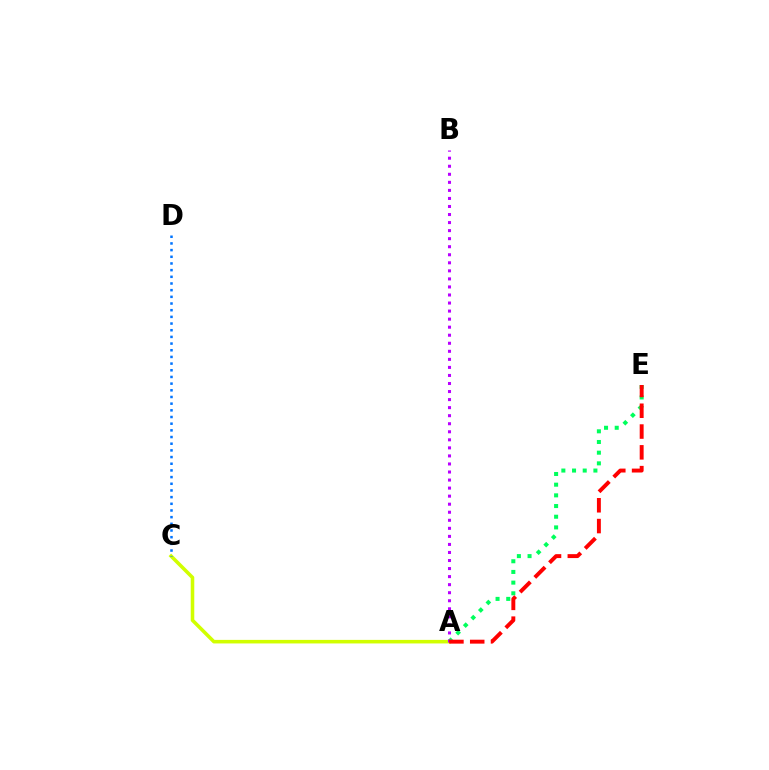{('A', 'E'): [{'color': '#00ff5c', 'line_style': 'dotted', 'thickness': 2.9}, {'color': '#ff0000', 'line_style': 'dashed', 'thickness': 2.82}], ('A', 'C'): [{'color': '#d1ff00', 'line_style': 'solid', 'thickness': 2.56}], ('A', 'B'): [{'color': '#b900ff', 'line_style': 'dotted', 'thickness': 2.19}], ('C', 'D'): [{'color': '#0074ff', 'line_style': 'dotted', 'thickness': 1.81}]}